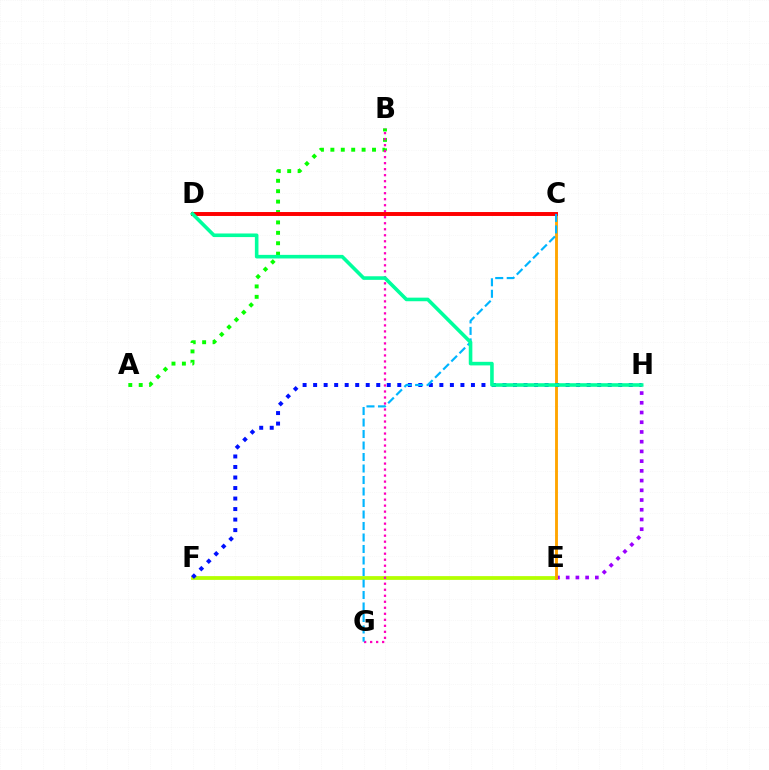{('E', 'H'): [{'color': '#9b00ff', 'line_style': 'dotted', 'thickness': 2.64}], ('E', 'F'): [{'color': '#b3ff00', 'line_style': 'solid', 'thickness': 2.71}], ('C', 'E'): [{'color': '#ffa500', 'line_style': 'solid', 'thickness': 2.07}], ('F', 'H'): [{'color': '#0010ff', 'line_style': 'dotted', 'thickness': 2.86}], ('A', 'B'): [{'color': '#08ff00', 'line_style': 'dotted', 'thickness': 2.83}], ('B', 'G'): [{'color': '#ff00bd', 'line_style': 'dotted', 'thickness': 1.63}], ('C', 'D'): [{'color': '#ff0000', 'line_style': 'solid', 'thickness': 2.83}], ('C', 'G'): [{'color': '#00b5ff', 'line_style': 'dashed', 'thickness': 1.56}], ('D', 'H'): [{'color': '#00ff9d', 'line_style': 'solid', 'thickness': 2.59}]}